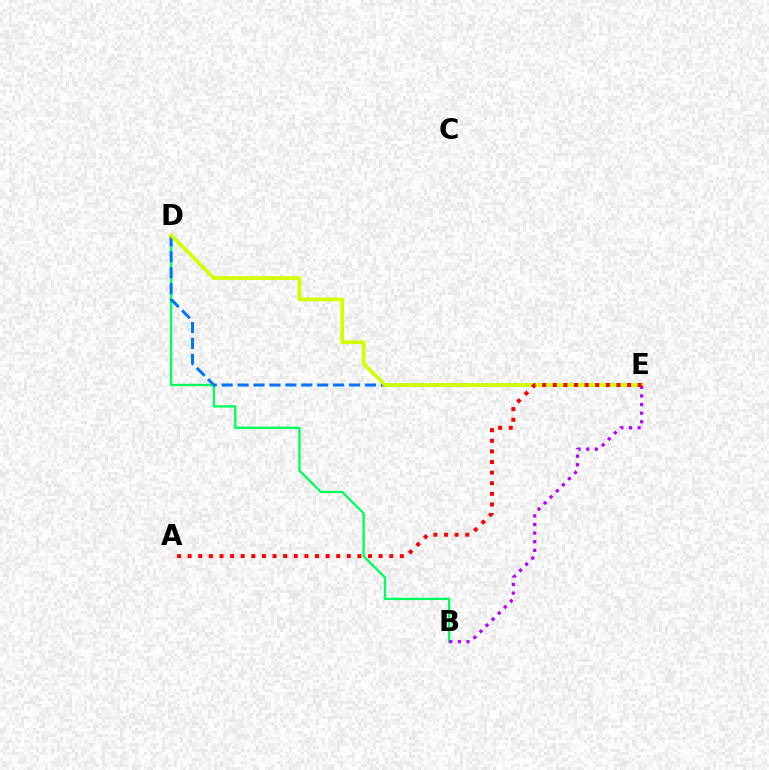{('B', 'D'): [{'color': '#00ff5c', 'line_style': 'solid', 'thickness': 1.68}], ('D', 'E'): [{'color': '#0074ff', 'line_style': 'dashed', 'thickness': 2.16}, {'color': '#d1ff00', 'line_style': 'solid', 'thickness': 2.68}], ('B', 'E'): [{'color': '#b900ff', 'line_style': 'dotted', 'thickness': 2.34}], ('A', 'E'): [{'color': '#ff0000', 'line_style': 'dotted', 'thickness': 2.88}]}